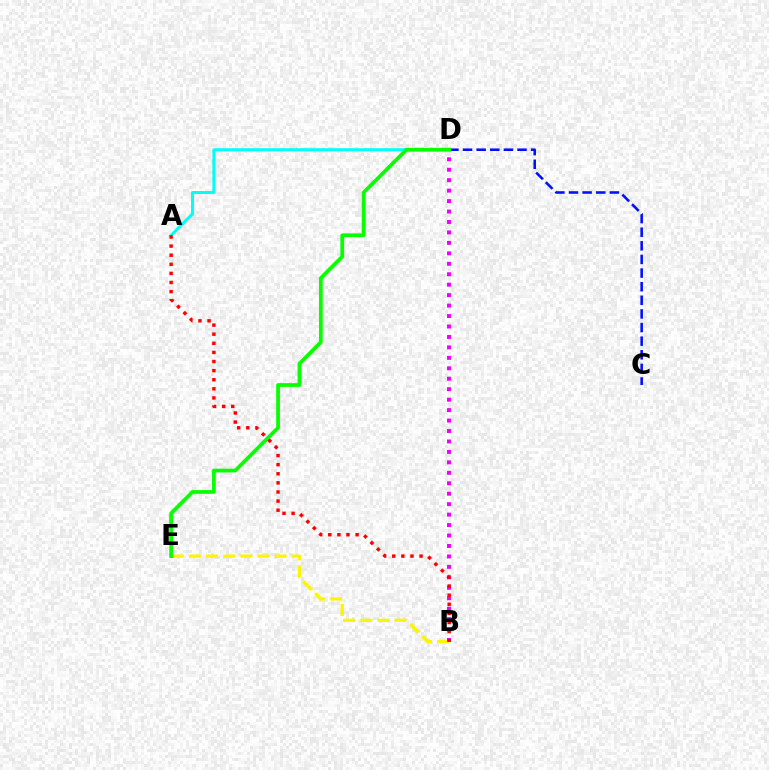{('A', 'D'): [{'color': '#00fff6', 'line_style': 'solid', 'thickness': 2.17}], ('C', 'D'): [{'color': '#0010ff', 'line_style': 'dashed', 'thickness': 1.85}], ('B', 'E'): [{'color': '#fcf500', 'line_style': 'dashed', 'thickness': 2.33}], ('B', 'D'): [{'color': '#ee00ff', 'line_style': 'dotted', 'thickness': 2.84}], ('D', 'E'): [{'color': '#08ff00', 'line_style': 'solid', 'thickness': 2.69}], ('A', 'B'): [{'color': '#ff0000', 'line_style': 'dotted', 'thickness': 2.47}]}